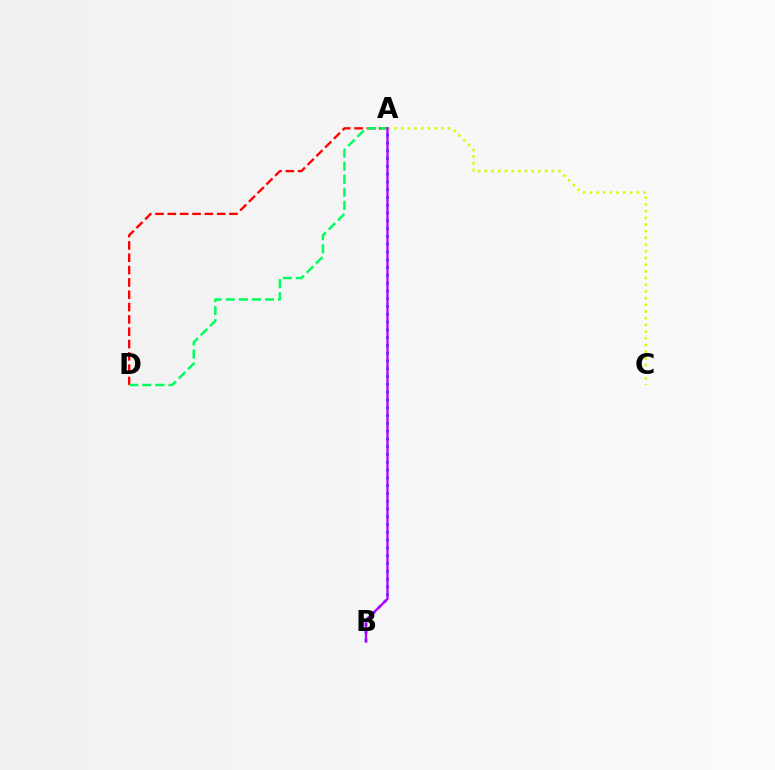{('A', 'D'): [{'color': '#ff0000', 'line_style': 'dashed', 'thickness': 1.68}, {'color': '#00ff5c', 'line_style': 'dashed', 'thickness': 1.78}], ('A', 'B'): [{'color': '#0074ff', 'line_style': 'dotted', 'thickness': 2.12}, {'color': '#b900ff', 'line_style': 'solid', 'thickness': 1.68}], ('A', 'C'): [{'color': '#d1ff00', 'line_style': 'dotted', 'thickness': 1.82}]}